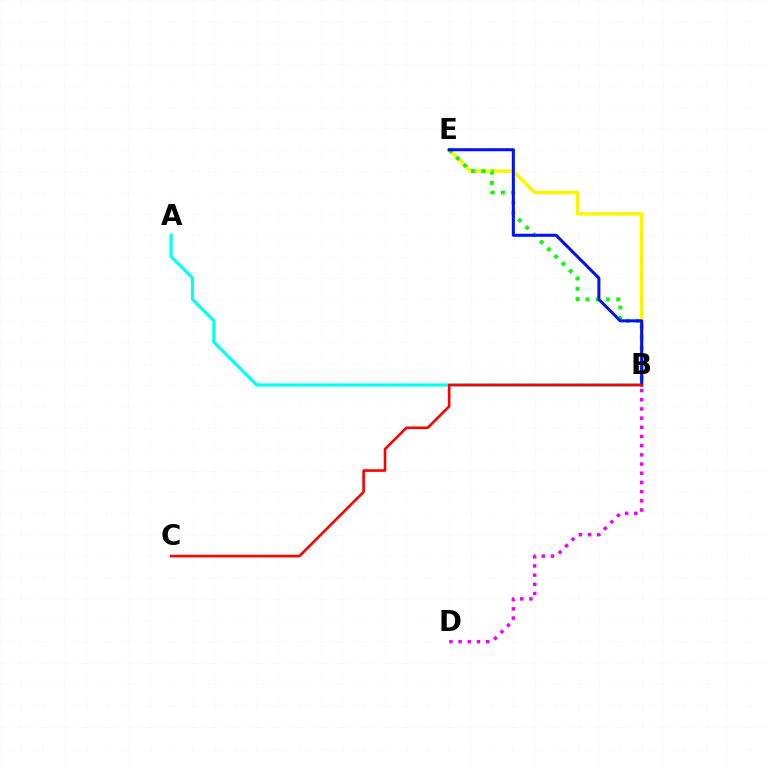{('B', 'E'): [{'color': '#fcf500', 'line_style': 'solid', 'thickness': 2.51}, {'color': '#08ff00', 'line_style': 'dotted', 'thickness': 2.79}, {'color': '#0010ff', 'line_style': 'solid', 'thickness': 2.18}], ('B', 'D'): [{'color': '#ee00ff', 'line_style': 'dotted', 'thickness': 2.5}], ('A', 'B'): [{'color': '#00fff6', 'line_style': 'solid', 'thickness': 2.27}], ('B', 'C'): [{'color': '#ff0000', 'line_style': 'solid', 'thickness': 1.88}]}